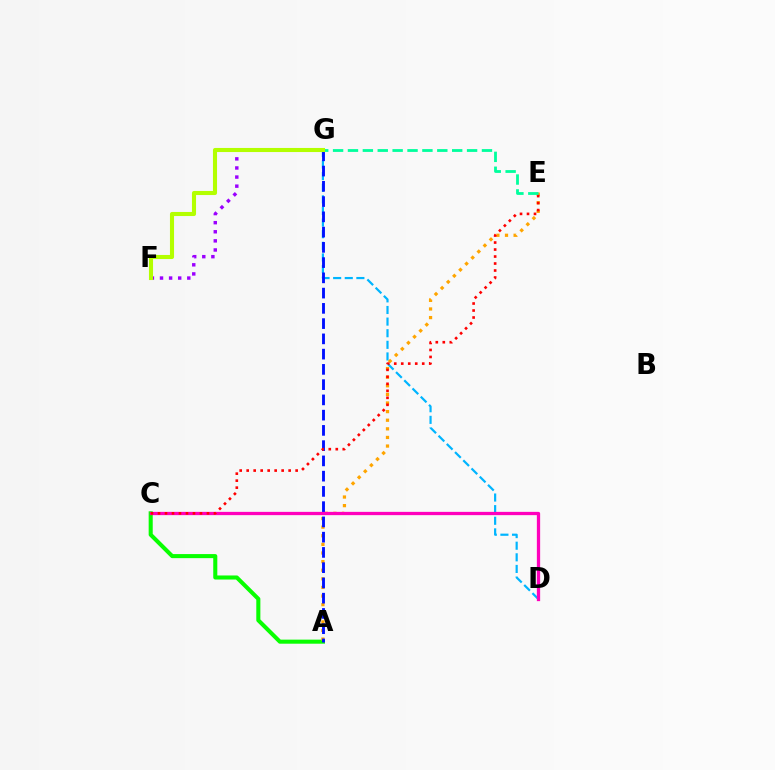{('F', 'G'): [{'color': '#9b00ff', 'line_style': 'dotted', 'thickness': 2.47}, {'color': '#b3ff00', 'line_style': 'solid', 'thickness': 2.94}], ('A', 'C'): [{'color': '#08ff00', 'line_style': 'solid', 'thickness': 2.93}], ('D', 'G'): [{'color': '#00b5ff', 'line_style': 'dashed', 'thickness': 1.58}], ('A', 'E'): [{'color': '#ffa500', 'line_style': 'dotted', 'thickness': 2.34}], ('A', 'G'): [{'color': '#0010ff', 'line_style': 'dashed', 'thickness': 2.07}], ('C', 'D'): [{'color': '#ff00bd', 'line_style': 'solid', 'thickness': 2.36}], ('C', 'E'): [{'color': '#ff0000', 'line_style': 'dotted', 'thickness': 1.9}], ('E', 'G'): [{'color': '#00ff9d', 'line_style': 'dashed', 'thickness': 2.02}]}